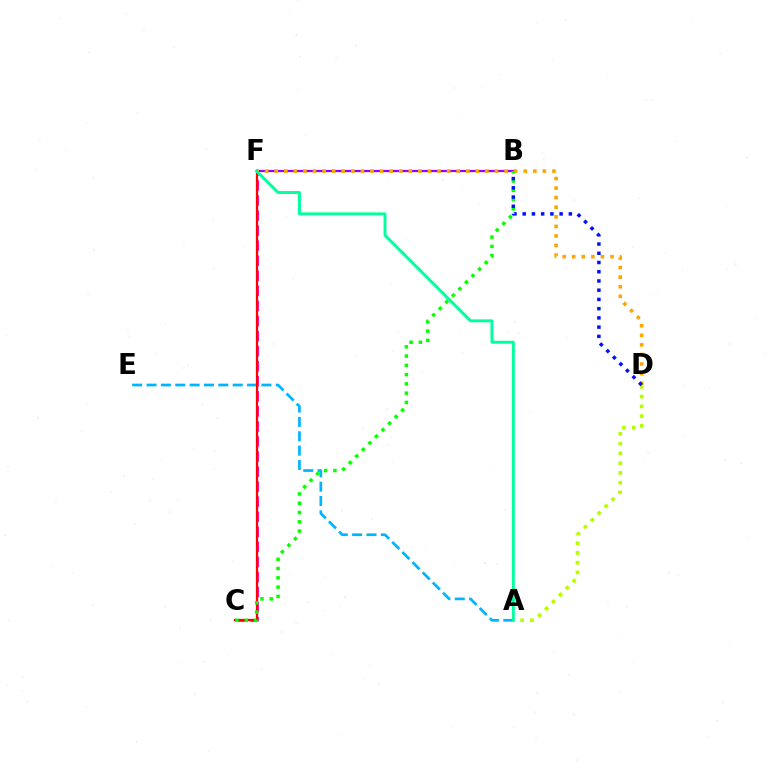{('C', 'F'): [{'color': '#ff00bd', 'line_style': 'dashed', 'thickness': 2.05}, {'color': '#ff0000', 'line_style': 'solid', 'thickness': 1.6}], ('A', 'E'): [{'color': '#00b5ff', 'line_style': 'dashed', 'thickness': 1.95}], ('B', 'F'): [{'color': '#9b00ff', 'line_style': 'solid', 'thickness': 1.58}], ('D', 'F'): [{'color': '#ffa500', 'line_style': 'dotted', 'thickness': 2.6}], ('B', 'C'): [{'color': '#08ff00', 'line_style': 'dotted', 'thickness': 2.52}], ('A', 'D'): [{'color': '#b3ff00', 'line_style': 'dotted', 'thickness': 2.65}], ('B', 'D'): [{'color': '#0010ff', 'line_style': 'dotted', 'thickness': 2.51}], ('A', 'F'): [{'color': '#00ff9d', 'line_style': 'solid', 'thickness': 2.11}]}